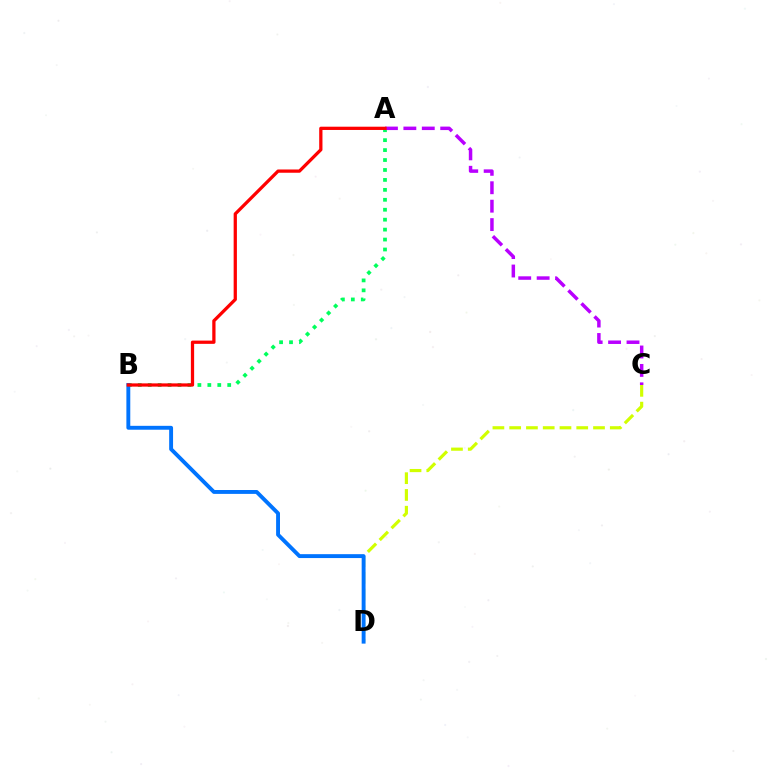{('A', 'B'): [{'color': '#00ff5c', 'line_style': 'dotted', 'thickness': 2.7}, {'color': '#ff0000', 'line_style': 'solid', 'thickness': 2.35}], ('A', 'C'): [{'color': '#b900ff', 'line_style': 'dashed', 'thickness': 2.5}], ('C', 'D'): [{'color': '#d1ff00', 'line_style': 'dashed', 'thickness': 2.28}], ('B', 'D'): [{'color': '#0074ff', 'line_style': 'solid', 'thickness': 2.8}]}